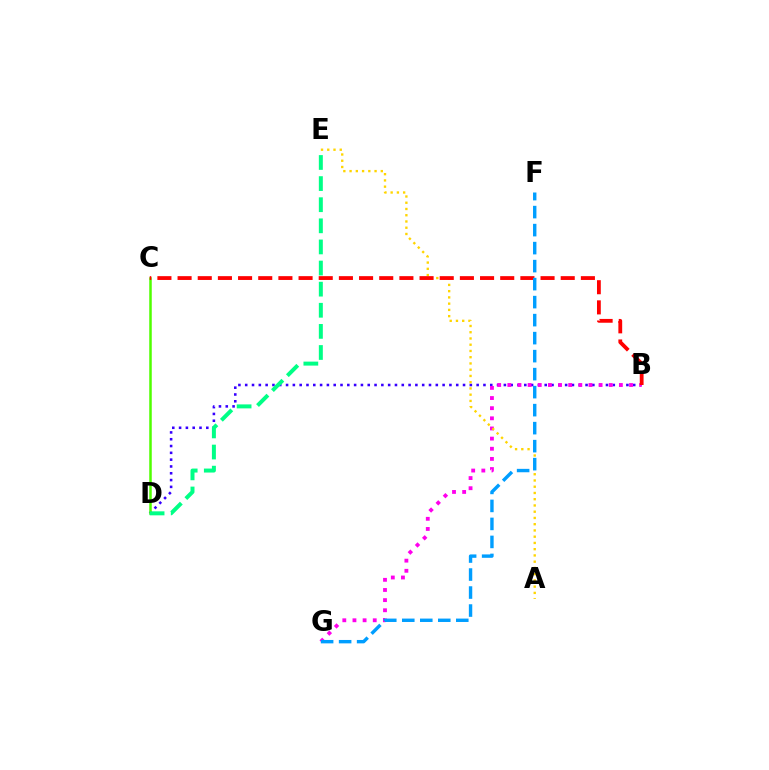{('B', 'D'): [{'color': '#3700ff', 'line_style': 'dotted', 'thickness': 1.85}], ('C', 'D'): [{'color': '#4fff00', 'line_style': 'solid', 'thickness': 1.81}], ('B', 'G'): [{'color': '#ff00ed', 'line_style': 'dotted', 'thickness': 2.76}], ('D', 'E'): [{'color': '#00ff86', 'line_style': 'dashed', 'thickness': 2.87}], ('A', 'E'): [{'color': '#ffd500', 'line_style': 'dotted', 'thickness': 1.7}], ('B', 'C'): [{'color': '#ff0000', 'line_style': 'dashed', 'thickness': 2.74}], ('F', 'G'): [{'color': '#009eff', 'line_style': 'dashed', 'thickness': 2.45}]}